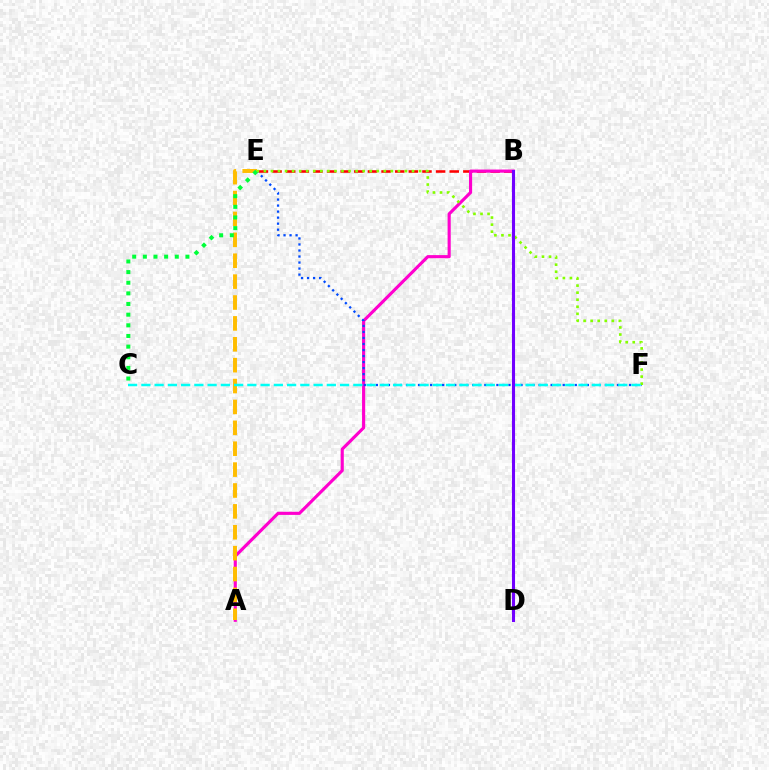{('B', 'E'): [{'color': '#ff0000', 'line_style': 'dashed', 'thickness': 1.85}], ('A', 'B'): [{'color': '#ff00cf', 'line_style': 'solid', 'thickness': 2.26}], ('A', 'E'): [{'color': '#ffbd00', 'line_style': 'dashed', 'thickness': 2.84}], ('E', 'F'): [{'color': '#004bff', 'line_style': 'dotted', 'thickness': 1.64}, {'color': '#84ff00', 'line_style': 'dotted', 'thickness': 1.92}], ('C', 'E'): [{'color': '#00ff39', 'line_style': 'dotted', 'thickness': 2.89}], ('C', 'F'): [{'color': '#00fff6', 'line_style': 'dashed', 'thickness': 1.8}], ('B', 'D'): [{'color': '#7200ff', 'line_style': 'solid', 'thickness': 2.22}]}